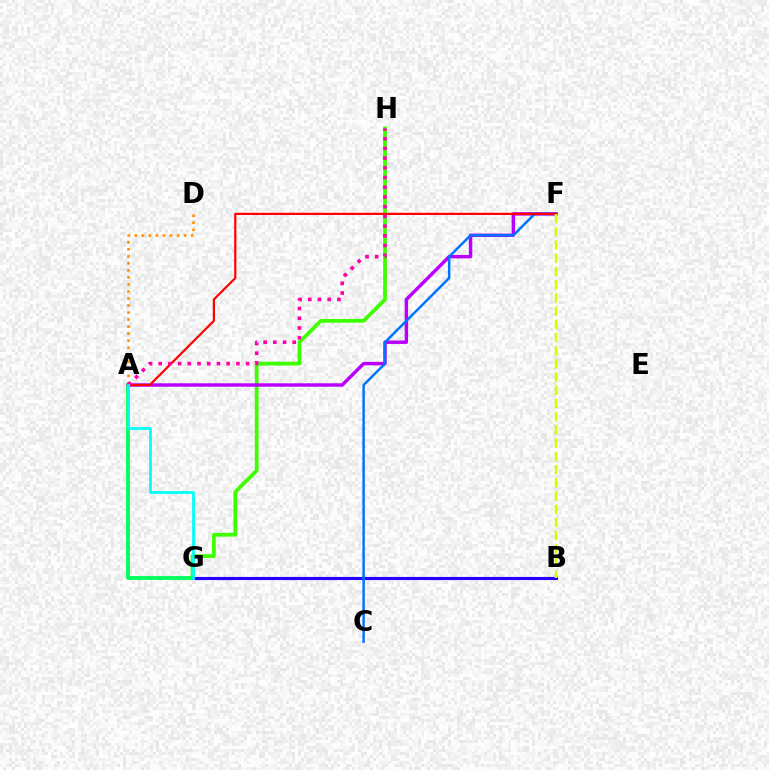{('A', 'G'): [{'color': '#00ff5c', 'line_style': 'solid', 'thickness': 2.76}, {'color': '#00fff6', 'line_style': 'solid', 'thickness': 2.0}], ('G', 'H'): [{'color': '#3dff00', 'line_style': 'solid', 'thickness': 2.71}], ('A', 'F'): [{'color': '#b900ff', 'line_style': 'solid', 'thickness': 2.47}, {'color': '#ff0000', 'line_style': 'solid', 'thickness': 1.58}], ('A', 'D'): [{'color': '#ff9400', 'line_style': 'dotted', 'thickness': 1.91}], ('B', 'G'): [{'color': '#2500ff', 'line_style': 'solid', 'thickness': 2.25}], ('C', 'F'): [{'color': '#0074ff', 'line_style': 'solid', 'thickness': 1.79}], ('B', 'F'): [{'color': '#d1ff00', 'line_style': 'dashed', 'thickness': 1.79}], ('A', 'H'): [{'color': '#ff00ac', 'line_style': 'dotted', 'thickness': 2.64}]}